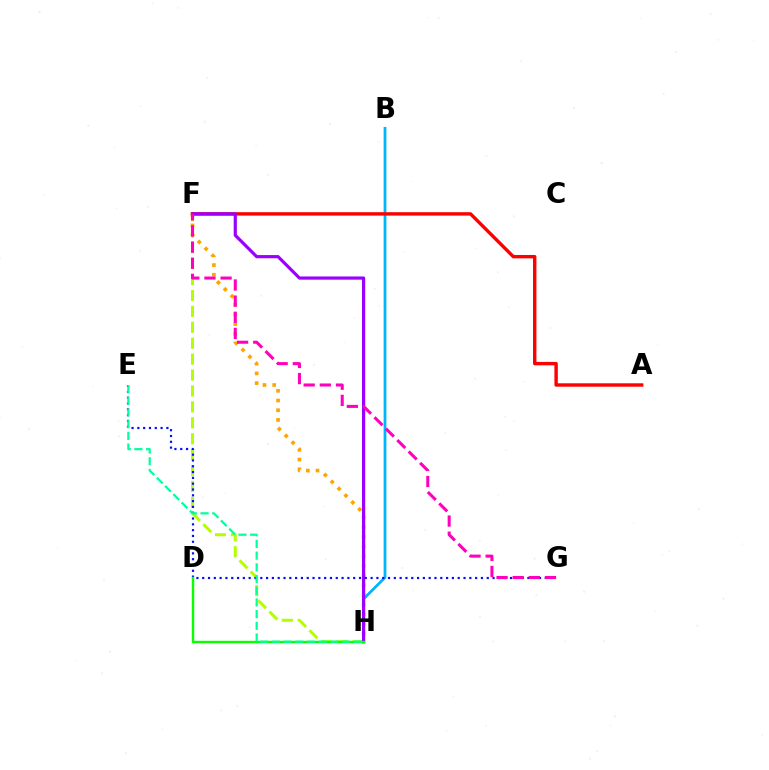{('F', 'H'): [{'color': '#b3ff00', 'line_style': 'dashed', 'thickness': 2.16}, {'color': '#ffa500', 'line_style': 'dotted', 'thickness': 2.64}, {'color': '#9b00ff', 'line_style': 'solid', 'thickness': 2.3}], ('B', 'H'): [{'color': '#00b5ff', 'line_style': 'solid', 'thickness': 1.99}], ('A', 'F'): [{'color': '#ff0000', 'line_style': 'solid', 'thickness': 2.45}], ('E', 'G'): [{'color': '#0010ff', 'line_style': 'dotted', 'thickness': 1.58}], ('D', 'H'): [{'color': '#08ff00', 'line_style': 'solid', 'thickness': 1.72}], ('E', 'H'): [{'color': '#00ff9d', 'line_style': 'dashed', 'thickness': 1.59}], ('F', 'G'): [{'color': '#ff00bd', 'line_style': 'dashed', 'thickness': 2.19}]}